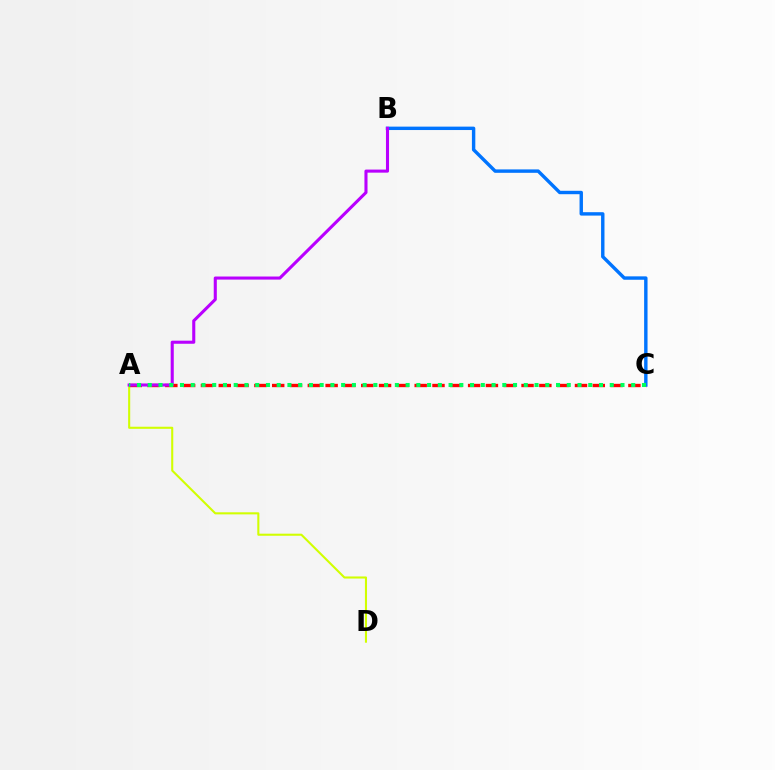{('A', 'D'): [{'color': '#d1ff00', 'line_style': 'solid', 'thickness': 1.5}], ('A', 'C'): [{'color': '#ff0000', 'line_style': 'dashed', 'thickness': 2.42}, {'color': '#00ff5c', 'line_style': 'dotted', 'thickness': 2.92}], ('B', 'C'): [{'color': '#0074ff', 'line_style': 'solid', 'thickness': 2.45}], ('A', 'B'): [{'color': '#b900ff', 'line_style': 'solid', 'thickness': 2.21}]}